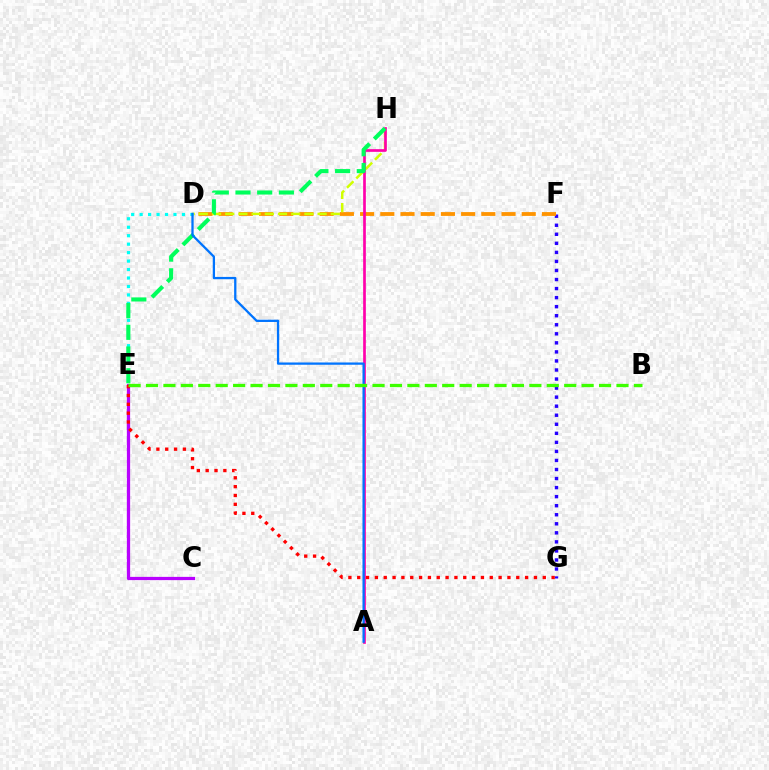{('F', 'G'): [{'color': '#2500ff', 'line_style': 'dotted', 'thickness': 2.46}], ('D', 'F'): [{'color': '#ff9400', 'line_style': 'dashed', 'thickness': 2.74}], ('D', 'H'): [{'color': '#d1ff00', 'line_style': 'dashed', 'thickness': 1.79}], ('A', 'H'): [{'color': '#ff00ac', 'line_style': 'solid', 'thickness': 1.93}], ('D', 'E'): [{'color': '#00fff6', 'line_style': 'dotted', 'thickness': 2.3}], ('C', 'E'): [{'color': '#b900ff', 'line_style': 'solid', 'thickness': 2.33}], ('E', 'H'): [{'color': '#00ff5c', 'line_style': 'dashed', 'thickness': 2.95}], ('E', 'G'): [{'color': '#ff0000', 'line_style': 'dotted', 'thickness': 2.4}], ('A', 'D'): [{'color': '#0074ff', 'line_style': 'solid', 'thickness': 1.64}], ('B', 'E'): [{'color': '#3dff00', 'line_style': 'dashed', 'thickness': 2.37}]}